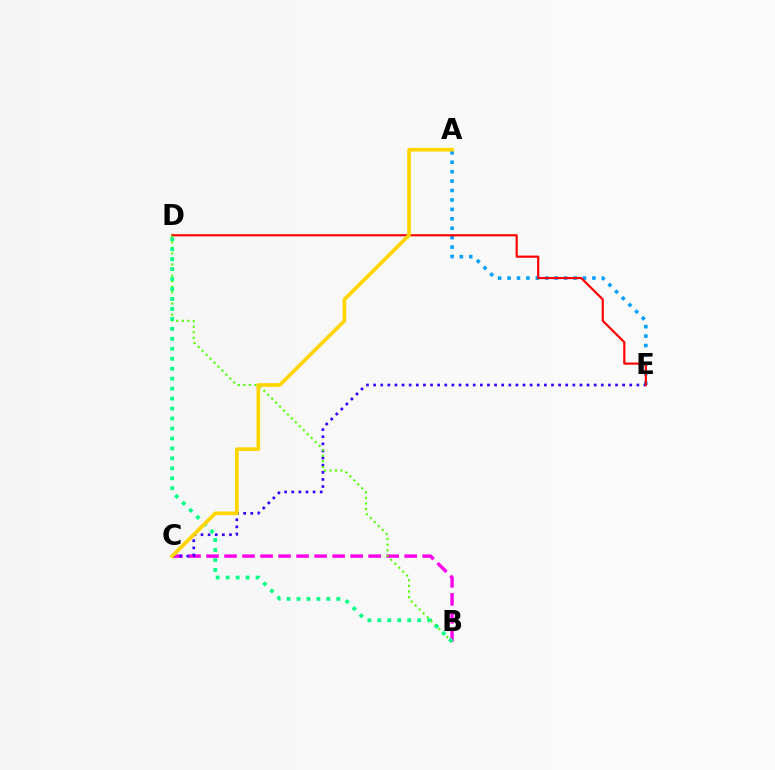{('B', 'C'): [{'color': '#ff00ed', 'line_style': 'dashed', 'thickness': 2.45}], ('A', 'E'): [{'color': '#009eff', 'line_style': 'dotted', 'thickness': 2.56}], ('C', 'E'): [{'color': '#3700ff', 'line_style': 'dotted', 'thickness': 1.93}], ('D', 'E'): [{'color': '#ff0000', 'line_style': 'solid', 'thickness': 1.57}], ('B', 'D'): [{'color': '#4fff00', 'line_style': 'dotted', 'thickness': 1.52}, {'color': '#00ff86', 'line_style': 'dotted', 'thickness': 2.71}], ('A', 'C'): [{'color': '#ffd500', 'line_style': 'solid', 'thickness': 2.64}]}